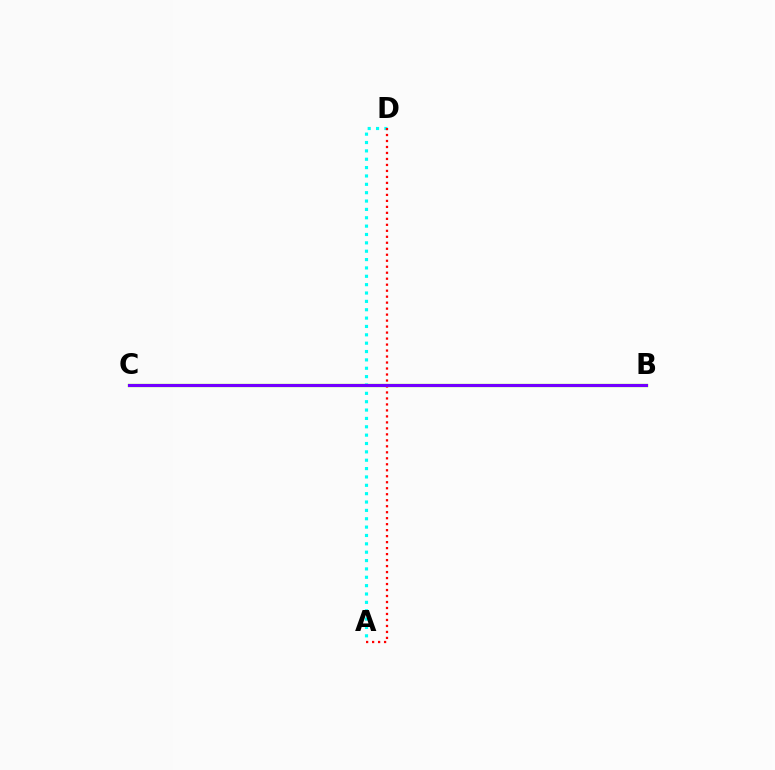{('B', 'C'): [{'color': '#84ff00', 'line_style': 'solid', 'thickness': 2.39}, {'color': '#7200ff', 'line_style': 'solid', 'thickness': 2.23}], ('A', 'D'): [{'color': '#00fff6', 'line_style': 'dotted', 'thickness': 2.27}, {'color': '#ff0000', 'line_style': 'dotted', 'thickness': 1.63}]}